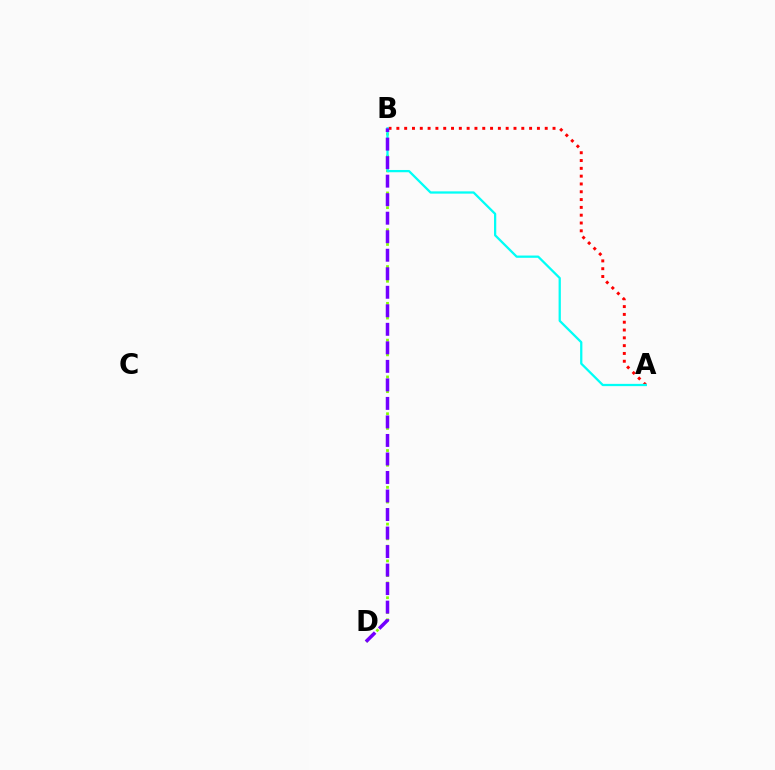{('B', 'D'): [{'color': '#84ff00', 'line_style': 'dotted', 'thickness': 2.0}, {'color': '#7200ff', 'line_style': 'dashed', 'thickness': 2.52}], ('A', 'B'): [{'color': '#ff0000', 'line_style': 'dotted', 'thickness': 2.12}, {'color': '#00fff6', 'line_style': 'solid', 'thickness': 1.63}]}